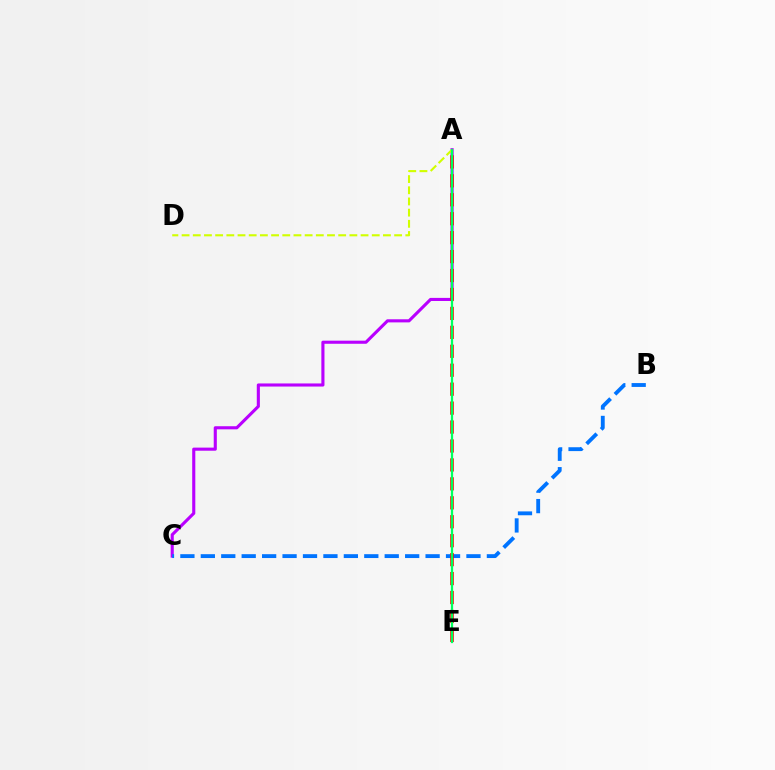{('A', 'C'): [{'color': '#b900ff', 'line_style': 'solid', 'thickness': 2.23}], ('B', 'C'): [{'color': '#0074ff', 'line_style': 'dashed', 'thickness': 2.78}], ('A', 'E'): [{'color': '#ff0000', 'line_style': 'dashed', 'thickness': 2.57}, {'color': '#00ff5c', 'line_style': 'solid', 'thickness': 1.62}], ('A', 'D'): [{'color': '#d1ff00', 'line_style': 'dashed', 'thickness': 1.52}]}